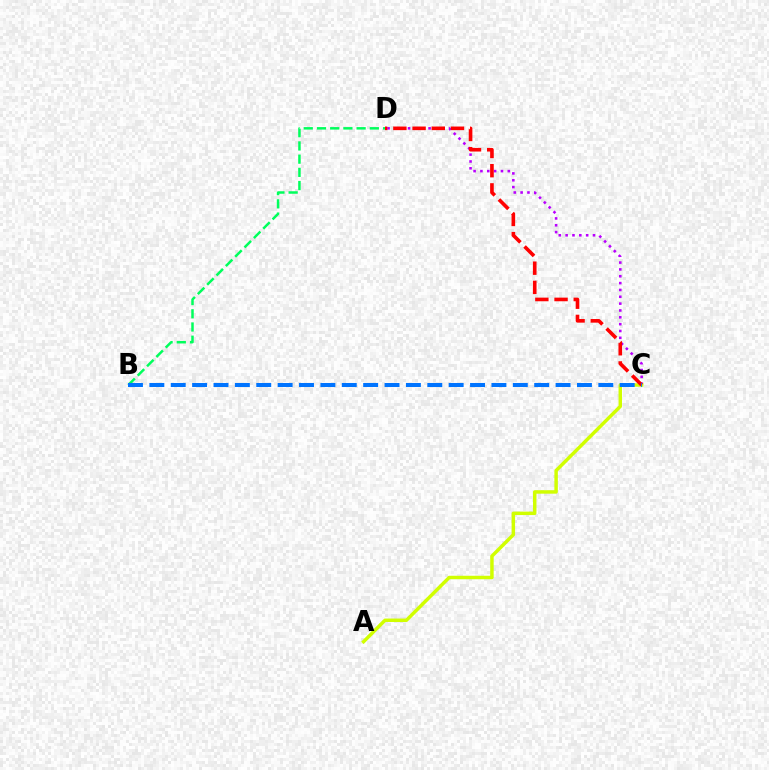{('C', 'D'): [{'color': '#b900ff', 'line_style': 'dotted', 'thickness': 1.86}, {'color': '#ff0000', 'line_style': 'dashed', 'thickness': 2.61}], ('A', 'C'): [{'color': '#d1ff00', 'line_style': 'solid', 'thickness': 2.5}], ('B', 'D'): [{'color': '#00ff5c', 'line_style': 'dashed', 'thickness': 1.8}], ('B', 'C'): [{'color': '#0074ff', 'line_style': 'dashed', 'thickness': 2.9}]}